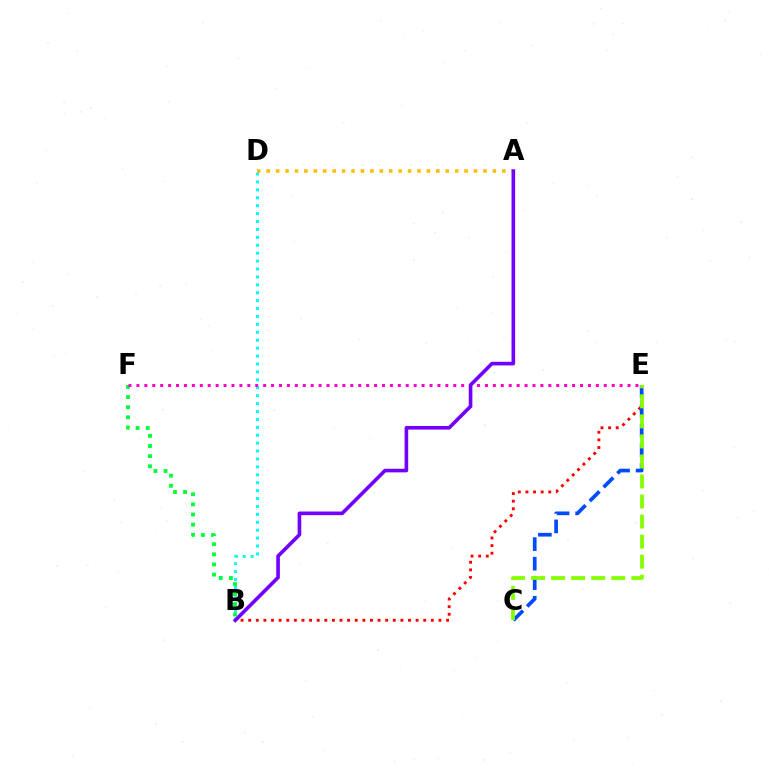{('B', 'D'): [{'color': '#00fff6', 'line_style': 'dotted', 'thickness': 2.15}], ('B', 'E'): [{'color': '#ff0000', 'line_style': 'dotted', 'thickness': 2.07}], ('A', 'D'): [{'color': '#ffbd00', 'line_style': 'dotted', 'thickness': 2.56}], ('B', 'F'): [{'color': '#00ff39', 'line_style': 'dotted', 'thickness': 2.75}], ('C', 'E'): [{'color': '#004bff', 'line_style': 'dashed', 'thickness': 2.66}, {'color': '#84ff00', 'line_style': 'dashed', 'thickness': 2.72}], ('E', 'F'): [{'color': '#ff00cf', 'line_style': 'dotted', 'thickness': 2.15}], ('A', 'B'): [{'color': '#7200ff', 'line_style': 'solid', 'thickness': 2.61}]}